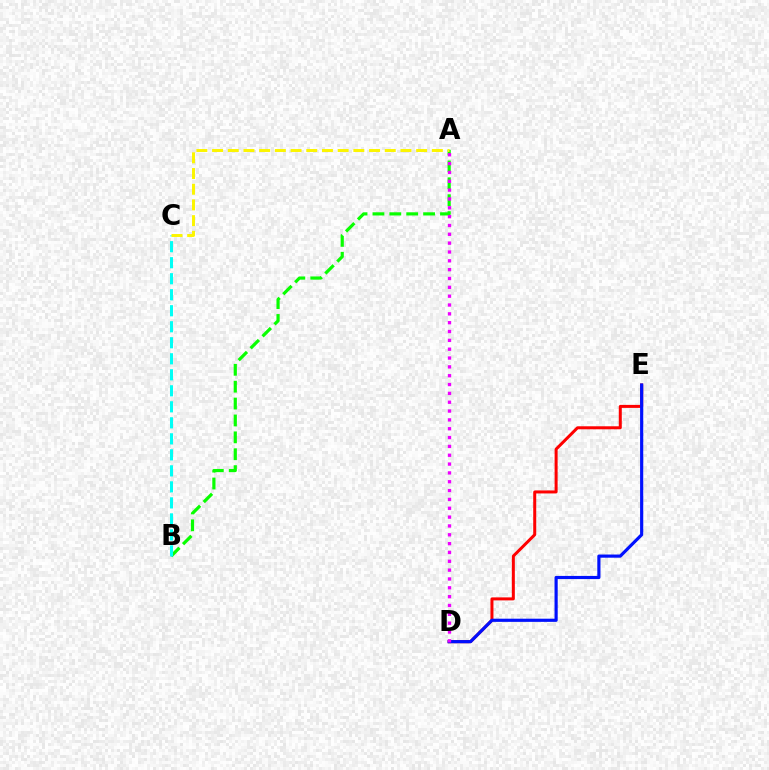{('D', 'E'): [{'color': '#ff0000', 'line_style': 'solid', 'thickness': 2.16}, {'color': '#0010ff', 'line_style': 'solid', 'thickness': 2.28}], ('A', 'B'): [{'color': '#08ff00', 'line_style': 'dashed', 'thickness': 2.29}], ('B', 'C'): [{'color': '#00fff6', 'line_style': 'dashed', 'thickness': 2.18}], ('A', 'C'): [{'color': '#fcf500', 'line_style': 'dashed', 'thickness': 2.13}], ('A', 'D'): [{'color': '#ee00ff', 'line_style': 'dotted', 'thickness': 2.4}]}